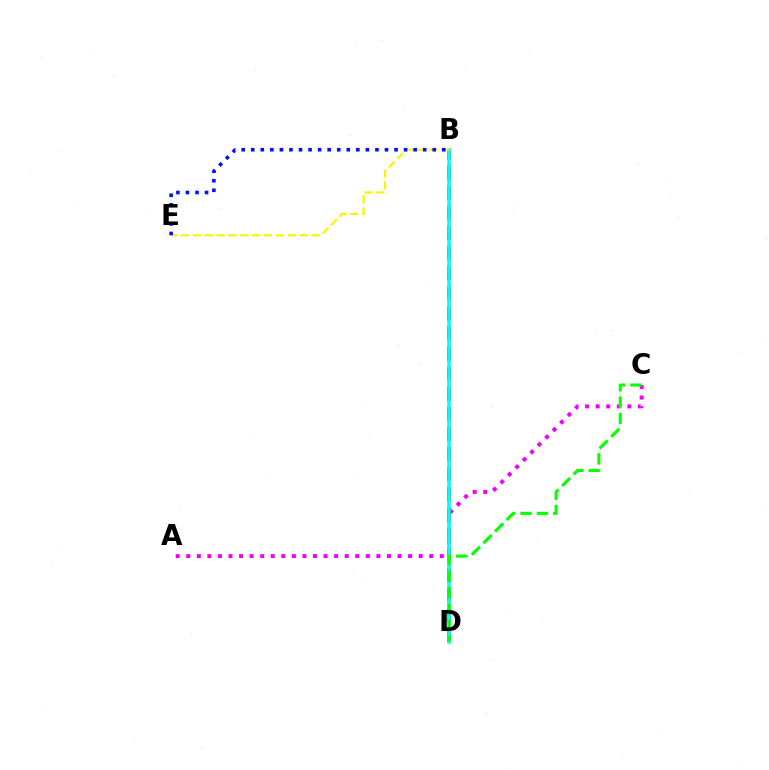{('A', 'C'): [{'color': '#ee00ff', 'line_style': 'dotted', 'thickness': 2.87}], ('B', 'D'): [{'color': '#ff0000', 'line_style': 'dashed', 'thickness': 2.73}, {'color': '#00fff6', 'line_style': 'solid', 'thickness': 2.56}], ('C', 'D'): [{'color': '#08ff00', 'line_style': 'dashed', 'thickness': 2.23}], ('B', 'E'): [{'color': '#fcf500', 'line_style': 'dashed', 'thickness': 1.61}, {'color': '#0010ff', 'line_style': 'dotted', 'thickness': 2.6}]}